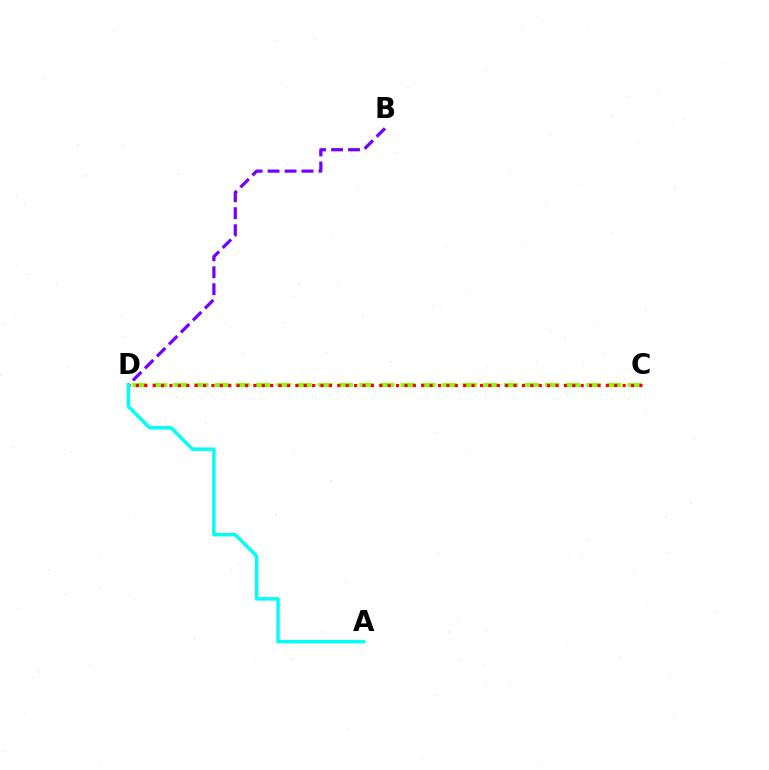{('C', 'D'): [{'color': '#84ff00', 'line_style': 'dashed', 'thickness': 2.8}, {'color': '#ff0000', 'line_style': 'dotted', 'thickness': 2.28}], ('B', 'D'): [{'color': '#7200ff', 'line_style': 'dashed', 'thickness': 2.31}], ('A', 'D'): [{'color': '#00fff6', 'line_style': 'solid', 'thickness': 2.48}]}